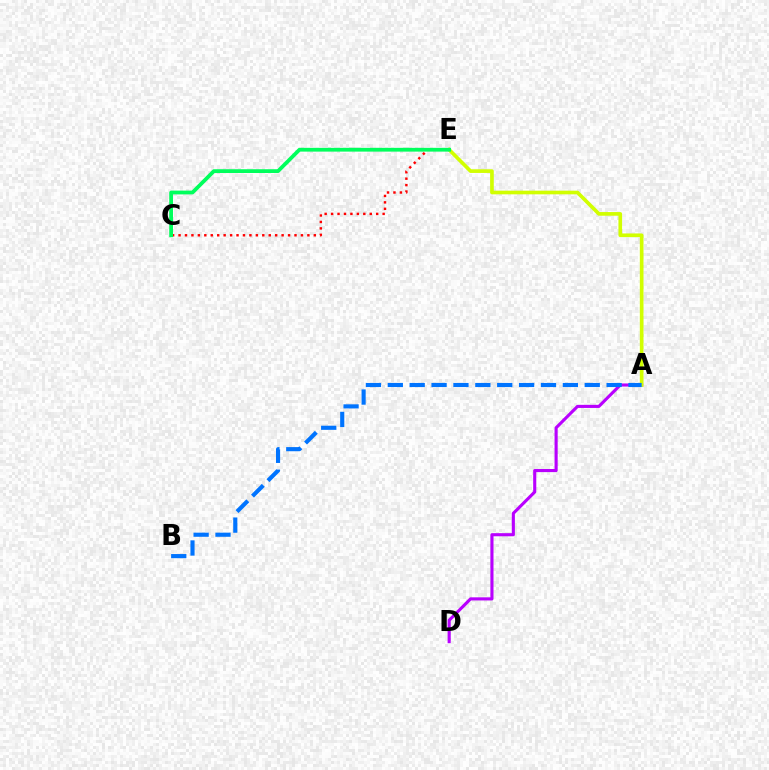{('A', 'D'): [{'color': '#b900ff', 'line_style': 'solid', 'thickness': 2.24}], ('A', 'E'): [{'color': '#d1ff00', 'line_style': 'solid', 'thickness': 2.64}], ('C', 'E'): [{'color': '#ff0000', 'line_style': 'dotted', 'thickness': 1.75}, {'color': '#00ff5c', 'line_style': 'solid', 'thickness': 2.72}], ('A', 'B'): [{'color': '#0074ff', 'line_style': 'dashed', 'thickness': 2.97}]}